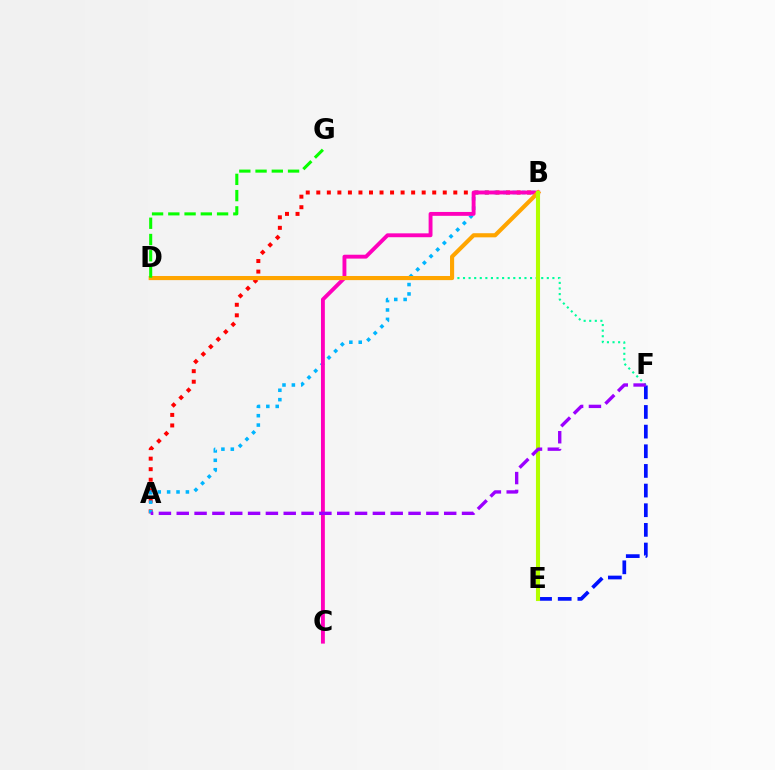{('A', 'B'): [{'color': '#ff0000', 'line_style': 'dotted', 'thickness': 2.86}, {'color': '#00b5ff', 'line_style': 'dotted', 'thickness': 2.55}], ('E', 'F'): [{'color': '#0010ff', 'line_style': 'dashed', 'thickness': 2.67}], ('B', 'C'): [{'color': '#ff00bd', 'line_style': 'solid', 'thickness': 2.79}], ('D', 'F'): [{'color': '#00ff9d', 'line_style': 'dotted', 'thickness': 1.52}], ('B', 'D'): [{'color': '#ffa500', 'line_style': 'solid', 'thickness': 2.97}], ('D', 'G'): [{'color': '#08ff00', 'line_style': 'dashed', 'thickness': 2.21}], ('B', 'E'): [{'color': '#b3ff00', 'line_style': 'solid', 'thickness': 2.94}], ('A', 'F'): [{'color': '#9b00ff', 'line_style': 'dashed', 'thickness': 2.42}]}